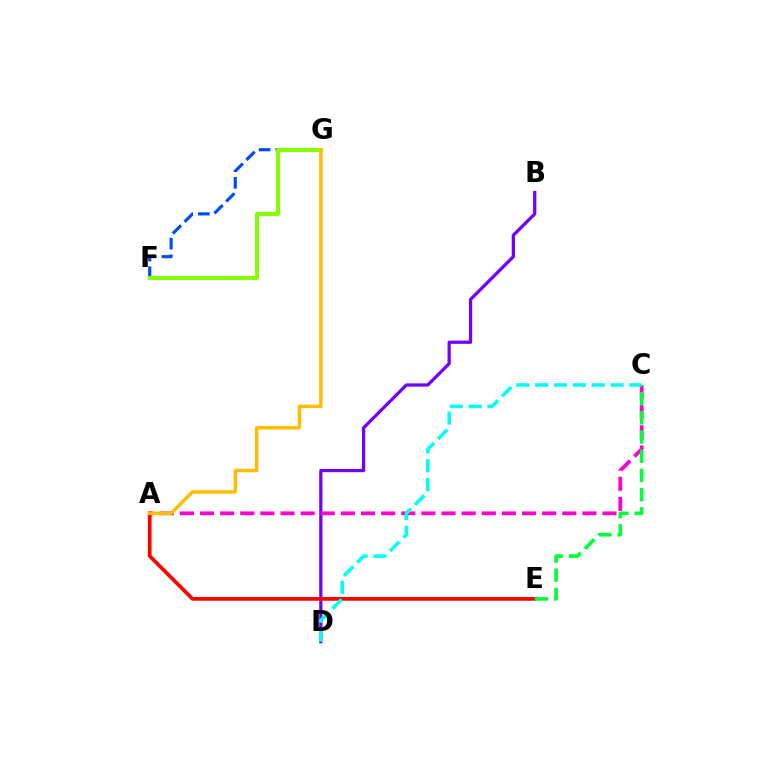{('B', 'D'): [{'color': '#7200ff', 'line_style': 'solid', 'thickness': 2.33}], ('F', 'G'): [{'color': '#004bff', 'line_style': 'dashed', 'thickness': 2.26}, {'color': '#84ff00', 'line_style': 'solid', 'thickness': 2.89}], ('A', 'C'): [{'color': '#ff00cf', 'line_style': 'dashed', 'thickness': 2.73}], ('A', 'E'): [{'color': '#ff0000', 'line_style': 'solid', 'thickness': 2.68}], ('C', 'D'): [{'color': '#00fff6', 'line_style': 'dashed', 'thickness': 2.56}], ('A', 'G'): [{'color': '#ffbd00', 'line_style': 'solid', 'thickness': 2.49}], ('C', 'E'): [{'color': '#00ff39', 'line_style': 'dashed', 'thickness': 2.61}]}